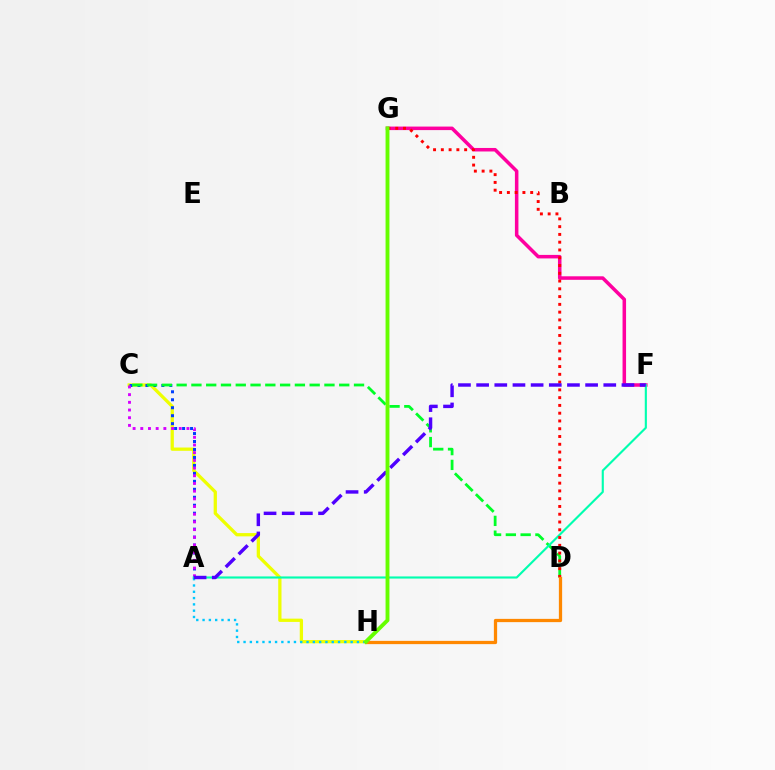{('C', 'H'): [{'color': '#eeff00', 'line_style': 'solid', 'thickness': 2.35}], ('A', 'H'): [{'color': '#00c7ff', 'line_style': 'dotted', 'thickness': 1.71}], ('F', 'G'): [{'color': '#ff00a0', 'line_style': 'solid', 'thickness': 2.53}], ('A', 'C'): [{'color': '#003fff', 'line_style': 'dotted', 'thickness': 2.16}, {'color': '#d600ff', 'line_style': 'dotted', 'thickness': 2.09}], ('C', 'D'): [{'color': '#00ff27', 'line_style': 'dashed', 'thickness': 2.01}], ('A', 'F'): [{'color': '#00ffaf', 'line_style': 'solid', 'thickness': 1.53}, {'color': '#4f00ff', 'line_style': 'dashed', 'thickness': 2.47}], ('D', 'G'): [{'color': '#ff0000', 'line_style': 'dotted', 'thickness': 2.11}], ('D', 'H'): [{'color': '#ff8800', 'line_style': 'solid', 'thickness': 2.34}], ('G', 'H'): [{'color': '#66ff00', 'line_style': 'solid', 'thickness': 2.79}]}